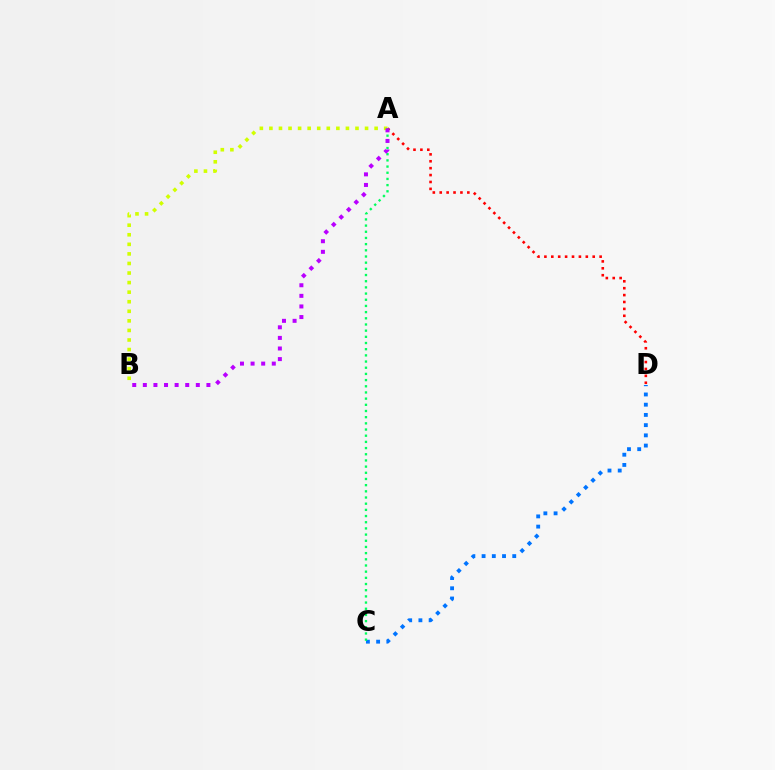{('A', 'D'): [{'color': '#ff0000', 'line_style': 'dotted', 'thickness': 1.88}], ('A', 'B'): [{'color': '#d1ff00', 'line_style': 'dotted', 'thickness': 2.6}, {'color': '#b900ff', 'line_style': 'dotted', 'thickness': 2.88}], ('C', 'D'): [{'color': '#0074ff', 'line_style': 'dotted', 'thickness': 2.78}], ('A', 'C'): [{'color': '#00ff5c', 'line_style': 'dotted', 'thickness': 1.68}]}